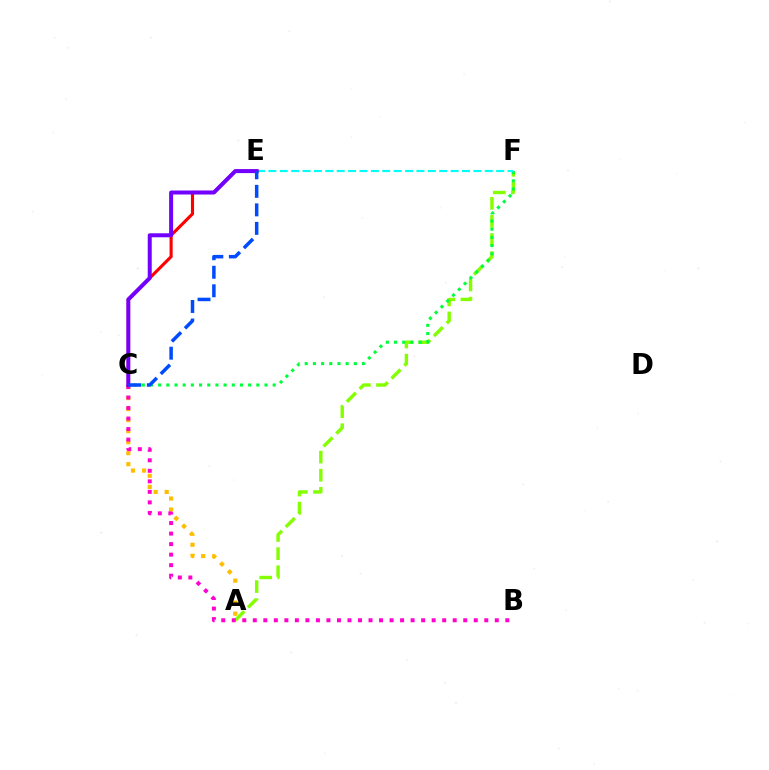{('A', 'C'): [{'color': '#ffbd00', 'line_style': 'dotted', 'thickness': 2.99}], ('A', 'F'): [{'color': '#84ff00', 'line_style': 'dashed', 'thickness': 2.46}], ('C', 'F'): [{'color': '#00ff39', 'line_style': 'dotted', 'thickness': 2.22}], ('E', 'F'): [{'color': '#00fff6', 'line_style': 'dashed', 'thickness': 1.55}], ('B', 'C'): [{'color': '#ff00cf', 'line_style': 'dotted', 'thickness': 2.86}], ('C', 'E'): [{'color': '#ff0000', 'line_style': 'solid', 'thickness': 2.24}, {'color': '#7200ff', 'line_style': 'solid', 'thickness': 2.87}, {'color': '#004bff', 'line_style': 'dashed', 'thickness': 2.52}]}